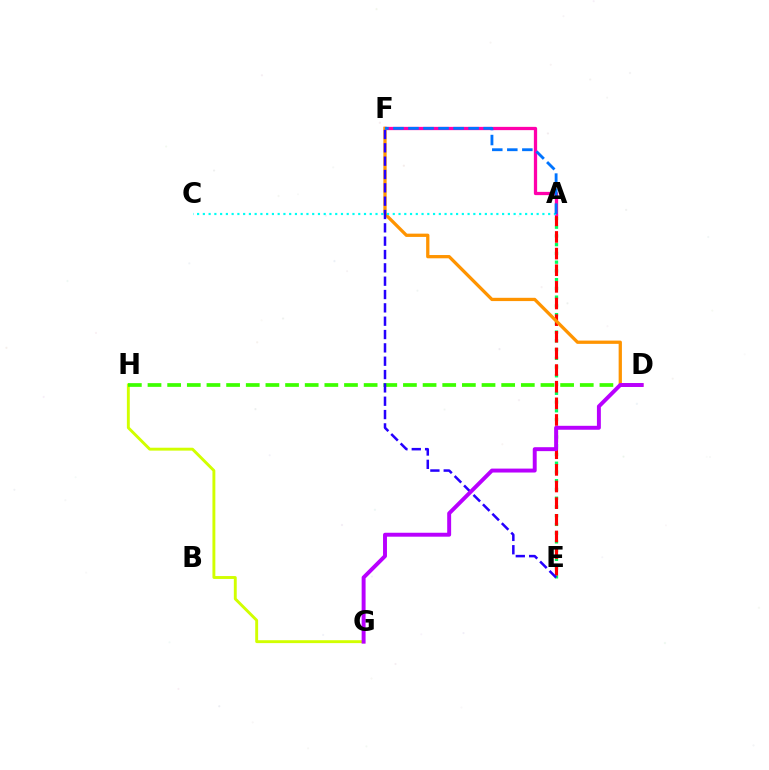{('G', 'H'): [{'color': '#d1ff00', 'line_style': 'solid', 'thickness': 2.09}], ('A', 'E'): [{'color': '#00ff5c', 'line_style': 'dotted', 'thickness': 2.37}, {'color': '#ff0000', 'line_style': 'dashed', 'thickness': 2.26}], ('A', 'F'): [{'color': '#ff00ac', 'line_style': 'solid', 'thickness': 2.35}, {'color': '#0074ff', 'line_style': 'dashed', 'thickness': 2.04}], ('D', 'H'): [{'color': '#3dff00', 'line_style': 'dashed', 'thickness': 2.67}], ('D', 'F'): [{'color': '#ff9400', 'line_style': 'solid', 'thickness': 2.36}], ('E', 'F'): [{'color': '#2500ff', 'line_style': 'dashed', 'thickness': 1.81}], ('D', 'G'): [{'color': '#b900ff', 'line_style': 'solid', 'thickness': 2.83}], ('A', 'C'): [{'color': '#00fff6', 'line_style': 'dotted', 'thickness': 1.56}]}